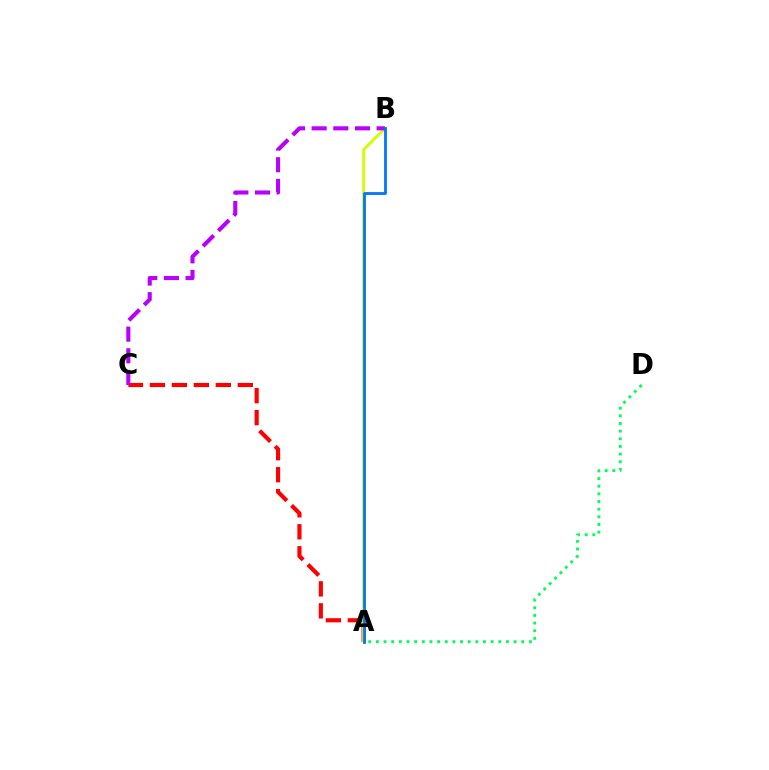{('A', 'C'): [{'color': '#ff0000', 'line_style': 'dashed', 'thickness': 2.99}], ('A', 'B'): [{'color': '#d1ff00', 'line_style': 'solid', 'thickness': 2.09}, {'color': '#0074ff', 'line_style': 'solid', 'thickness': 2.0}], ('B', 'C'): [{'color': '#b900ff', 'line_style': 'dashed', 'thickness': 2.94}], ('A', 'D'): [{'color': '#00ff5c', 'line_style': 'dotted', 'thickness': 2.08}]}